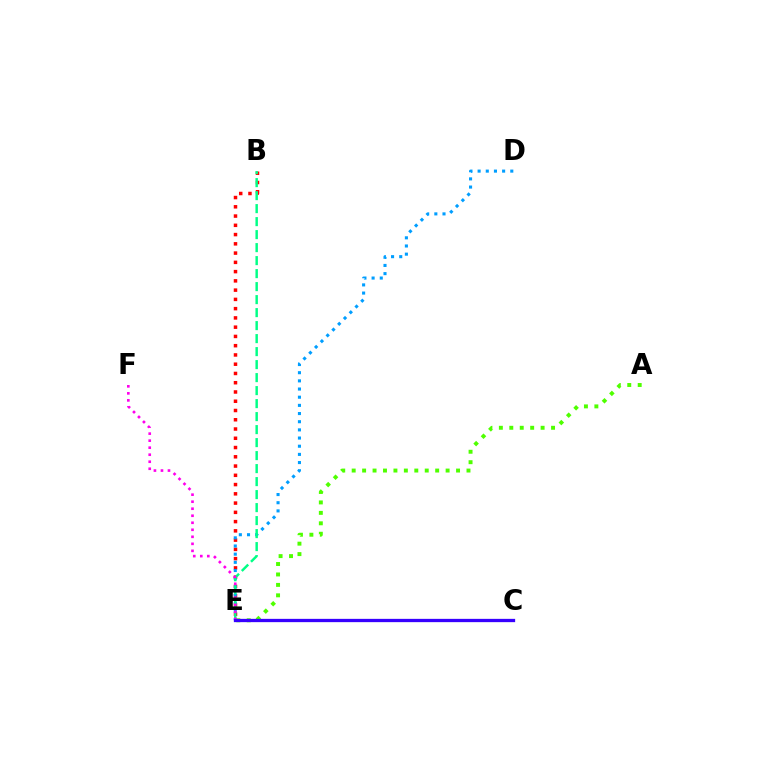{('C', 'E'): [{'color': '#ffd500', 'line_style': 'dotted', 'thickness': 2.13}, {'color': '#3700ff', 'line_style': 'solid', 'thickness': 2.37}], ('B', 'E'): [{'color': '#ff0000', 'line_style': 'dotted', 'thickness': 2.52}, {'color': '#00ff86', 'line_style': 'dashed', 'thickness': 1.77}], ('A', 'E'): [{'color': '#4fff00', 'line_style': 'dotted', 'thickness': 2.84}], ('D', 'E'): [{'color': '#009eff', 'line_style': 'dotted', 'thickness': 2.22}], ('E', 'F'): [{'color': '#ff00ed', 'line_style': 'dotted', 'thickness': 1.91}]}